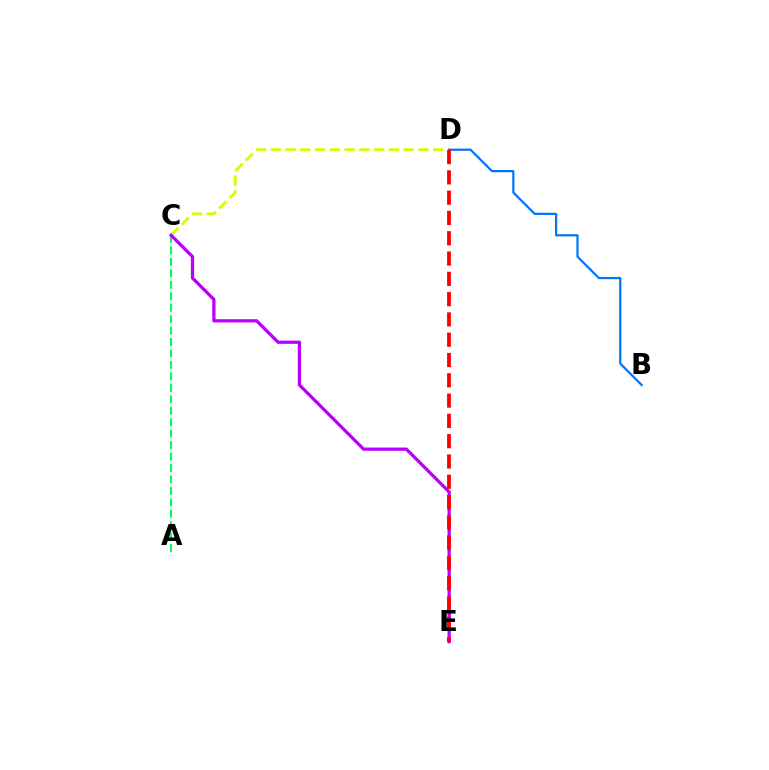{('A', 'C'): [{'color': '#00ff5c', 'line_style': 'dashed', 'thickness': 1.56}], ('C', 'D'): [{'color': '#d1ff00', 'line_style': 'dashed', 'thickness': 2.0}], ('C', 'E'): [{'color': '#b900ff', 'line_style': 'solid', 'thickness': 2.33}], ('B', 'D'): [{'color': '#0074ff', 'line_style': 'solid', 'thickness': 1.59}], ('D', 'E'): [{'color': '#ff0000', 'line_style': 'dashed', 'thickness': 2.76}]}